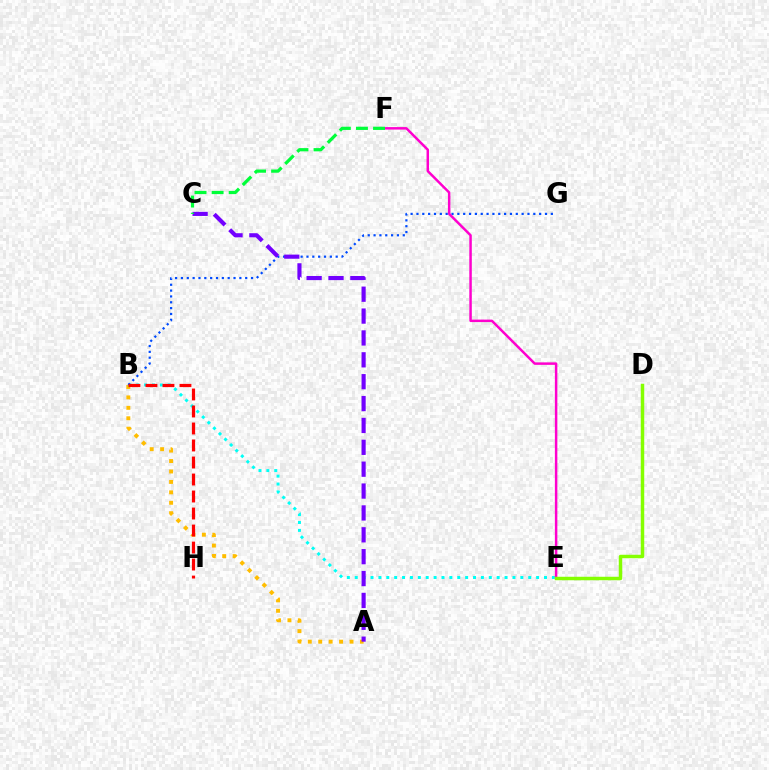{('A', 'B'): [{'color': '#ffbd00', 'line_style': 'dotted', 'thickness': 2.83}], ('B', 'E'): [{'color': '#00fff6', 'line_style': 'dotted', 'thickness': 2.14}], ('B', 'G'): [{'color': '#004bff', 'line_style': 'dotted', 'thickness': 1.59}], ('E', 'F'): [{'color': '#ff00cf', 'line_style': 'solid', 'thickness': 1.79}], ('A', 'C'): [{'color': '#7200ff', 'line_style': 'dashed', 'thickness': 2.97}], ('B', 'H'): [{'color': '#ff0000', 'line_style': 'dashed', 'thickness': 2.31}], ('D', 'E'): [{'color': '#84ff00', 'line_style': 'solid', 'thickness': 2.5}], ('C', 'F'): [{'color': '#00ff39', 'line_style': 'dashed', 'thickness': 2.32}]}